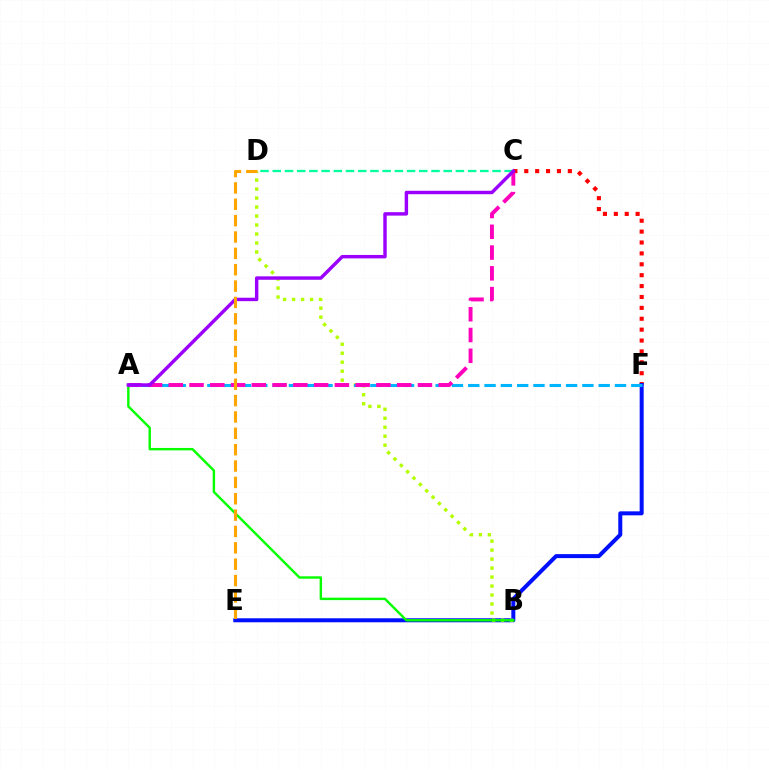{('C', 'F'): [{'color': '#ff0000', 'line_style': 'dotted', 'thickness': 2.96}], ('C', 'D'): [{'color': '#00ff9d', 'line_style': 'dashed', 'thickness': 1.66}], ('E', 'F'): [{'color': '#0010ff', 'line_style': 'solid', 'thickness': 2.88}], ('B', 'D'): [{'color': '#b3ff00', 'line_style': 'dotted', 'thickness': 2.44}], ('A', 'B'): [{'color': '#08ff00', 'line_style': 'solid', 'thickness': 1.75}], ('A', 'F'): [{'color': '#00b5ff', 'line_style': 'dashed', 'thickness': 2.21}], ('A', 'C'): [{'color': '#ff00bd', 'line_style': 'dashed', 'thickness': 2.82}, {'color': '#9b00ff', 'line_style': 'solid', 'thickness': 2.47}], ('D', 'E'): [{'color': '#ffa500', 'line_style': 'dashed', 'thickness': 2.22}]}